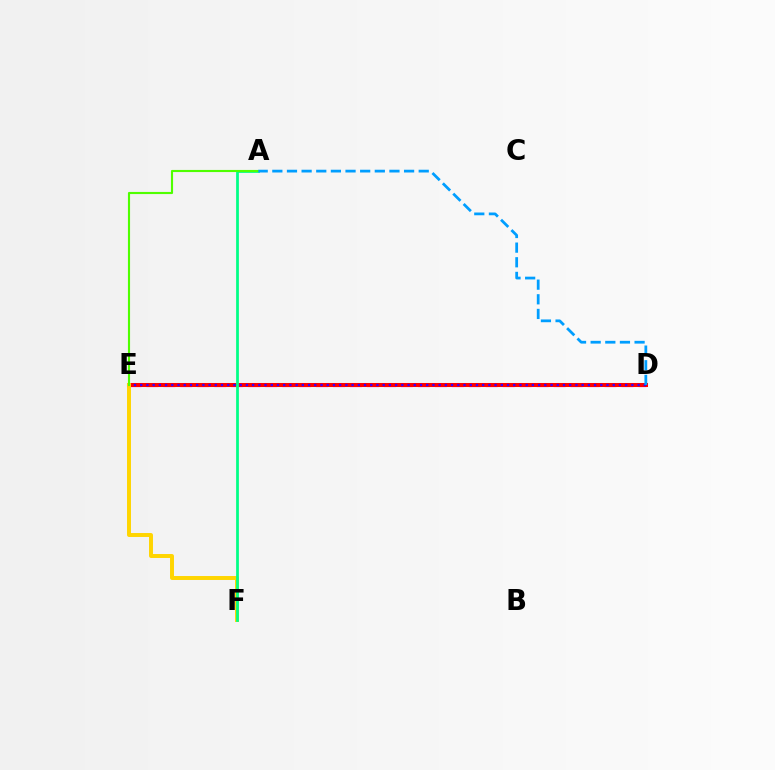{('D', 'E'): [{'color': '#ff00ed', 'line_style': 'dashed', 'thickness': 2.31}, {'color': '#ff0000', 'line_style': 'solid', 'thickness': 2.9}, {'color': '#3700ff', 'line_style': 'dotted', 'thickness': 1.69}], ('E', 'F'): [{'color': '#ffd500', 'line_style': 'solid', 'thickness': 2.84}], ('A', 'F'): [{'color': '#00ff86', 'line_style': 'solid', 'thickness': 1.98}], ('A', 'E'): [{'color': '#4fff00', 'line_style': 'solid', 'thickness': 1.53}], ('A', 'D'): [{'color': '#009eff', 'line_style': 'dashed', 'thickness': 1.99}]}